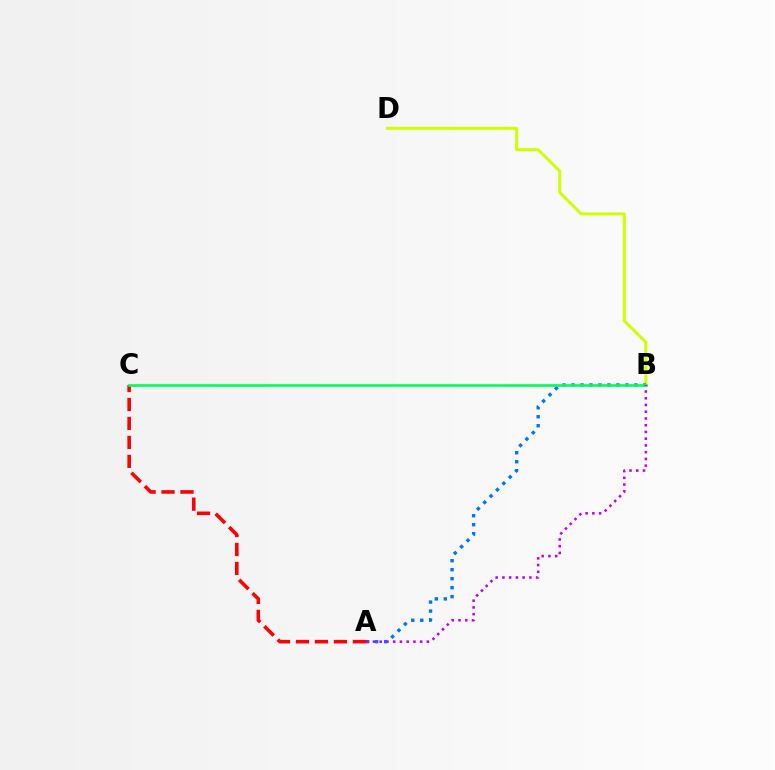{('A', 'C'): [{'color': '#ff0000', 'line_style': 'dashed', 'thickness': 2.58}], ('B', 'D'): [{'color': '#d1ff00', 'line_style': 'solid', 'thickness': 2.17}], ('A', 'B'): [{'color': '#0074ff', 'line_style': 'dotted', 'thickness': 2.44}, {'color': '#b900ff', 'line_style': 'dotted', 'thickness': 1.83}], ('B', 'C'): [{'color': '#00ff5c', 'line_style': 'solid', 'thickness': 1.91}]}